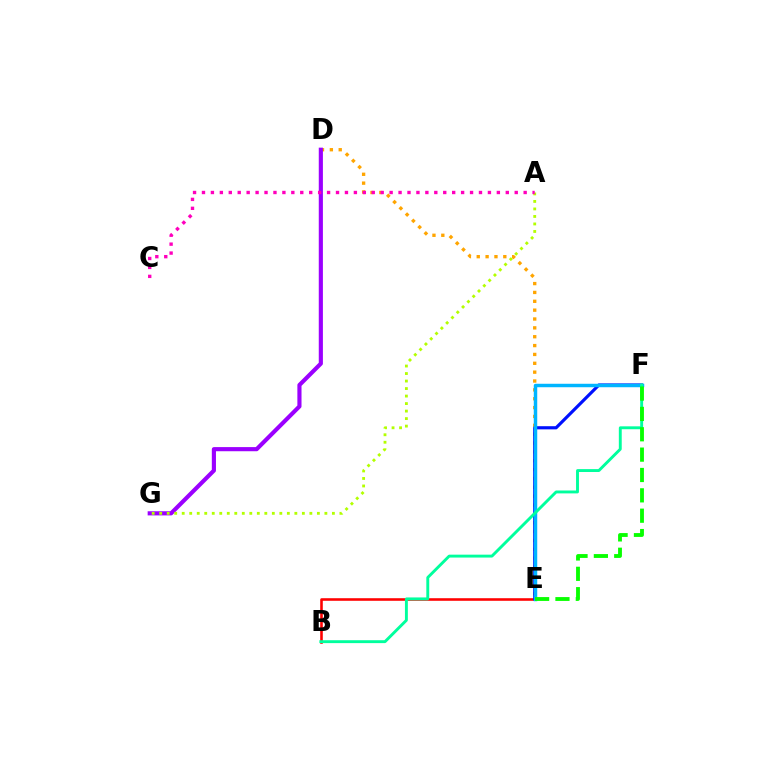{('B', 'E'): [{'color': '#ff0000', 'line_style': 'solid', 'thickness': 1.86}], ('D', 'E'): [{'color': '#ffa500', 'line_style': 'dotted', 'thickness': 2.41}], ('D', 'G'): [{'color': '#9b00ff', 'line_style': 'solid', 'thickness': 2.98}], ('E', 'F'): [{'color': '#0010ff', 'line_style': 'solid', 'thickness': 2.27}, {'color': '#00b5ff', 'line_style': 'solid', 'thickness': 2.49}, {'color': '#08ff00', 'line_style': 'dashed', 'thickness': 2.77}], ('A', 'G'): [{'color': '#b3ff00', 'line_style': 'dotted', 'thickness': 2.04}], ('B', 'F'): [{'color': '#00ff9d', 'line_style': 'solid', 'thickness': 2.09}], ('A', 'C'): [{'color': '#ff00bd', 'line_style': 'dotted', 'thickness': 2.43}]}